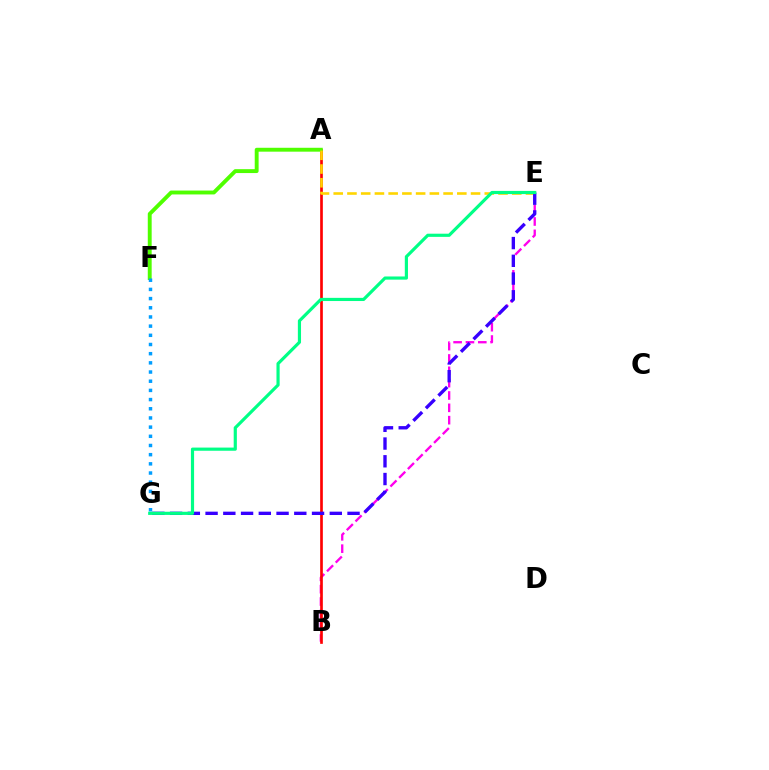{('B', 'E'): [{'color': '#ff00ed', 'line_style': 'dashed', 'thickness': 1.68}], ('A', 'B'): [{'color': '#ff0000', 'line_style': 'solid', 'thickness': 1.92}], ('A', 'F'): [{'color': '#4fff00', 'line_style': 'solid', 'thickness': 2.8}], ('F', 'G'): [{'color': '#009eff', 'line_style': 'dotted', 'thickness': 2.49}], ('A', 'E'): [{'color': '#ffd500', 'line_style': 'dashed', 'thickness': 1.87}], ('E', 'G'): [{'color': '#3700ff', 'line_style': 'dashed', 'thickness': 2.41}, {'color': '#00ff86', 'line_style': 'solid', 'thickness': 2.28}]}